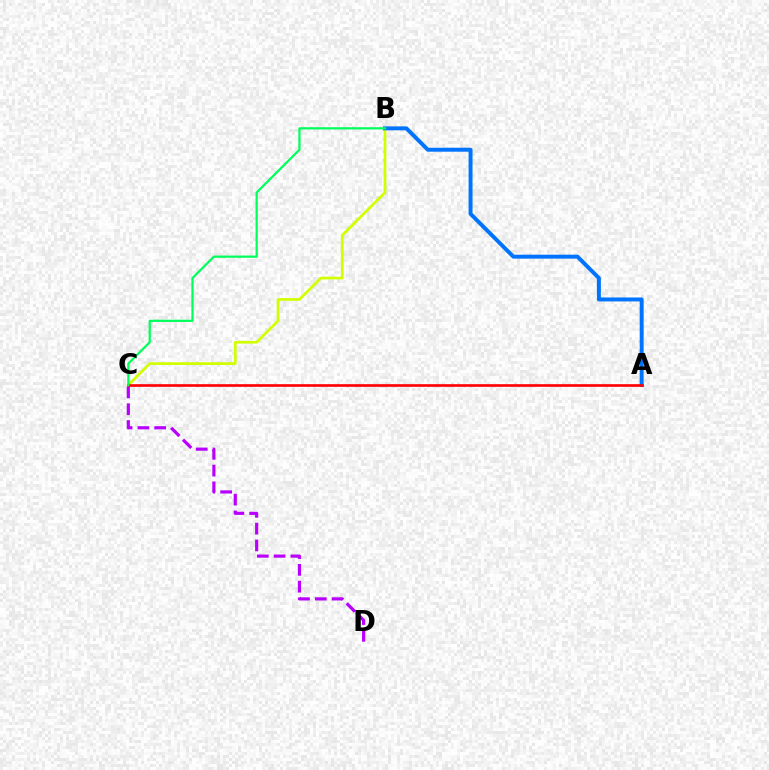{('B', 'C'): [{'color': '#d1ff00', 'line_style': 'solid', 'thickness': 1.96}, {'color': '#00ff5c', 'line_style': 'solid', 'thickness': 1.61}], ('A', 'B'): [{'color': '#0074ff', 'line_style': 'solid', 'thickness': 2.84}], ('A', 'C'): [{'color': '#ff0000', 'line_style': 'solid', 'thickness': 1.91}], ('C', 'D'): [{'color': '#b900ff', 'line_style': 'dashed', 'thickness': 2.28}]}